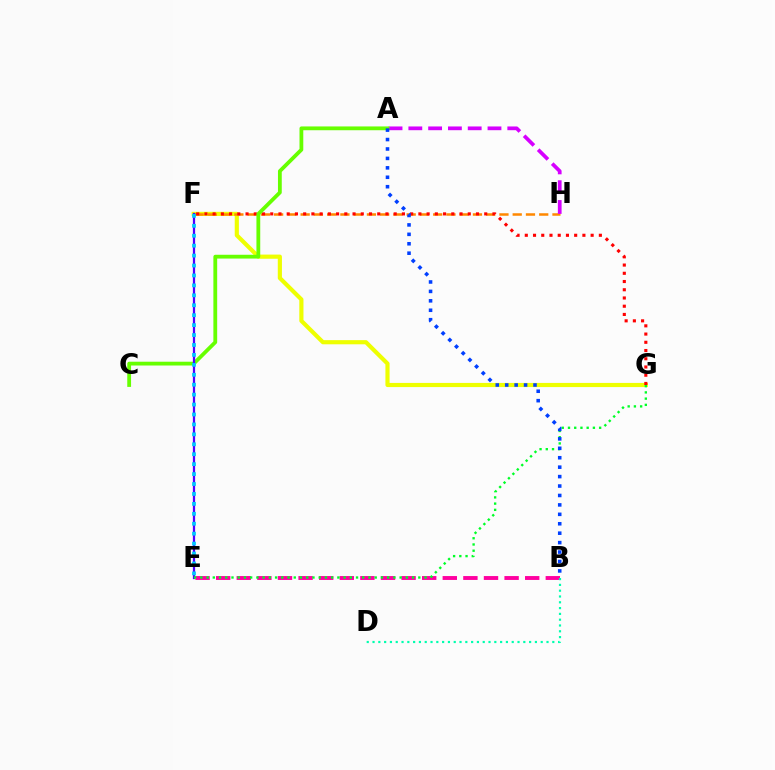{('F', 'G'): [{'color': '#eeff00', 'line_style': 'solid', 'thickness': 2.99}, {'color': '#ff0000', 'line_style': 'dotted', 'thickness': 2.24}], ('F', 'H'): [{'color': '#ff8800', 'line_style': 'dashed', 'thickness': 1.8}], ('B', 'E'): [{'color': '#ff00a0', 'line_style': 'dashed', 'thickness': 2.8}], ('A', 'H'): [{'color': '#d600ff', 'line_style': 'dashed', 'thickness': 2.69}], ('A', 'C'): [{'color': '#66ff00', 'line_style': 'solid', 'thickness': 2.73}], ('E', 'F'): [{'color': '#4f00ff', 'line_style': 'solid', 'thickness': 1.62}, {'color': '#00c7ff', 'line_style': 'dotted', 'thickness': 2.7}], ('B', 'D'): [{'color': '#00ffaf', 'line_style': 'dotted', 'thickness': 1.58}], ('E', 'G'): [{'color': '#00ff27', 'line_style': 'dotted', 'thickness': 1.69}], ('A', 'B'): [{'color': '#003fff', 'line_style': 'dotted', 'thickness': 2.56}]}